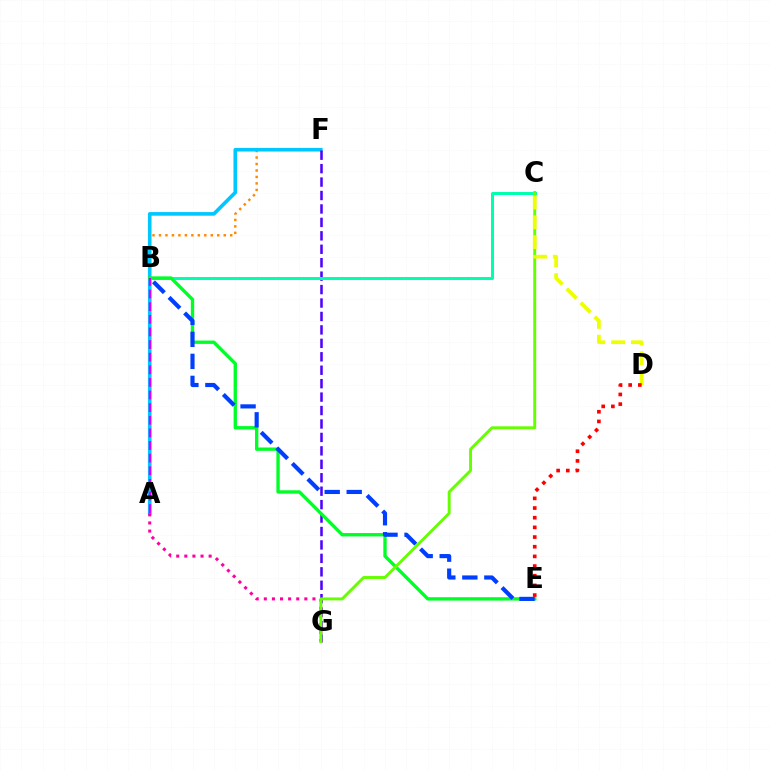{('B', 'F'): [{'color': '#ff8800', 'line_style': 'dotted', 'thickness': 1.76}], ('A', 'F'): [{'color': '#00c7ff', 'line_style': 'solid', 'thickness': 2.6}], ('F', 'G'): [{'color': '#4f00ff', 'line_style': 'dashed', 'thickness': 1.83}], ('B', 'C'): [{'color': '#00ffaf', 'line_style': 'solid', 'thickness': 2.18}], ('B', 'E'): [{'color': '#00ff27', 'line_style': 'solid', 'thickness': 2.42}, {'color': '#003fff', 'line_style': 'dashed', 'thickness': 2.99}], ('A', 'G'): [{'color': '#ff00a0', 'line_style': 'dotted', 'thickness': 2.2}], ('C', 'G'): [{'color': '#66ff00', 'line_style': 'solid', 'thickness': 2.11}], ('C', 'D'): [{'color': '#eeff00', 'line_style': 'dashed', 'thickness': 2.69}], ('A', 'B'): [{'color': '#d600ff', 'line_style': 'dashed', 'thickness': 1.71}], ('D', 'E'): [{'color': '#ff0000', 'line_style': 'dotted', 'thickness': 2.63}]}